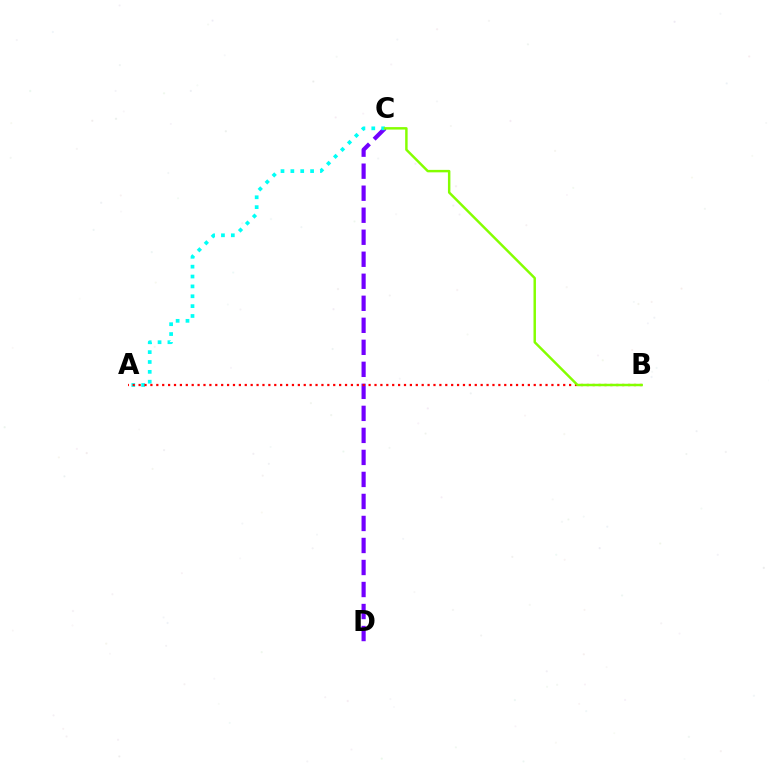{('C', 'D'): [{'color': '#7200ff', 'line_style': 'dashed', 'thickness': 2.99}], ('A', 'C'): [{'color': '#00fff6', 'line_style': 'dotted', 'thickness': 2.68}], ('A', 'B'): [{'color': '#ff0000', 'line_style': 'dotted', 'thickness': 1.6}], ('B', 'C'): [{'color': '#84ff00', 'line_style': 'solid', 'thickness': 1.77}]}